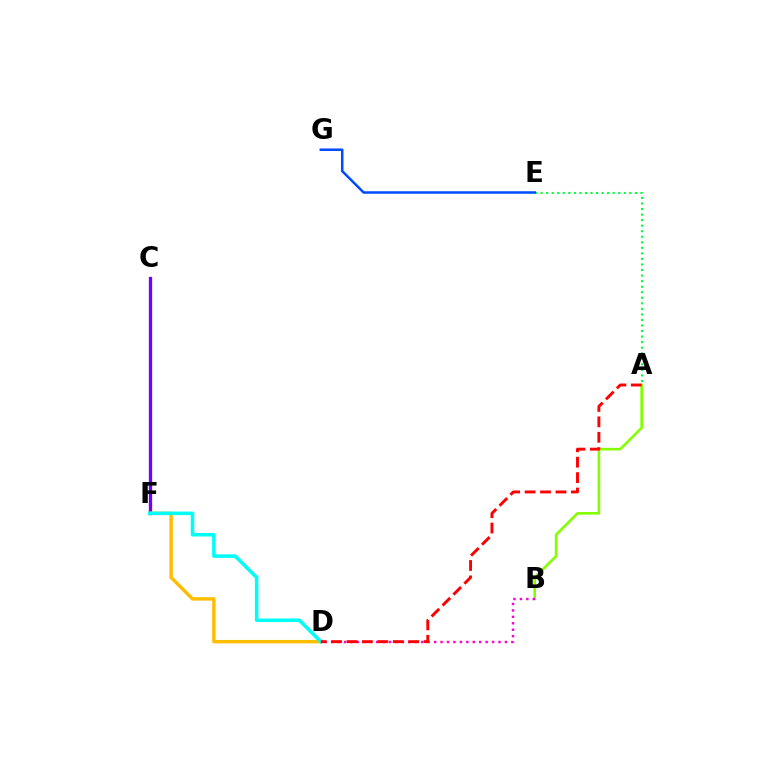{('A', 'B'): [{'color': '#84ff00', 'line_style': 'solid', 'thickness': 1.9}], ('B', 'D'): [{'color': '#ff00cf', 'line_style': 'dotted', 'thickness': 1.75}], ('C', 'F'): [{'color': '#7200ff', 'line_style': 'solid', 'thickness': 2.38}], ('A', 'E'): [{'color': '#00ff39', 'line_style': 'dotted', 'thickness': 1.51}], ('D', 'F'): [{'color': '#ffbd00', 'line_style': 'solid', 'thickness': 2.47}, {'color': '#00fff6', 'line_style': 'solid', 'thickness': 2.56}], ('E', 'G'): [{'color': '#004bff', 'line_style': 'solid', 'thickness': 1.8}], ('A', 'D'): [{'color': '#ff0000', 'line_style': 'dashed', 'thickness': 2.1}]}